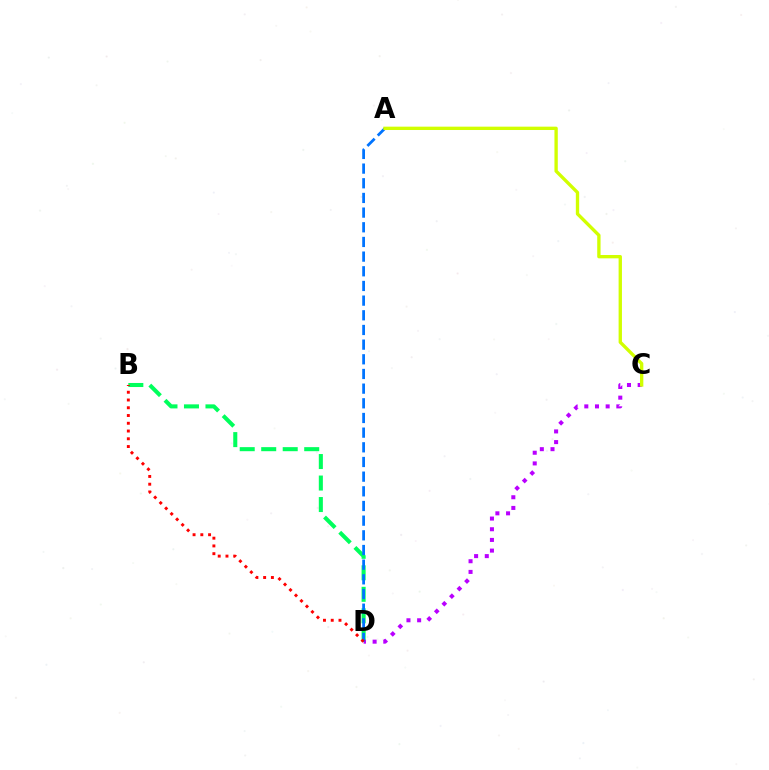{('B', 'D'): [{'color': '#00ff5c', 'line_style': 'dashed', 'thickness': 2.92}, {'color': '#ff0000', 'line_style': 'dotted', 'thickness': 2.11}], ('C', 'D'): [{'color': '#b900ff', 'line_style': 'dotted', 'thickness': 2.9}], ('A', 'D'): [{'color': '#0074ff', 'line_style': 'dashed', 'thickness': 1.99}], ('A', 'C'): [{'color': '#d1ff00', 'line_style': 'solid', 'thickness': 2.41}]}